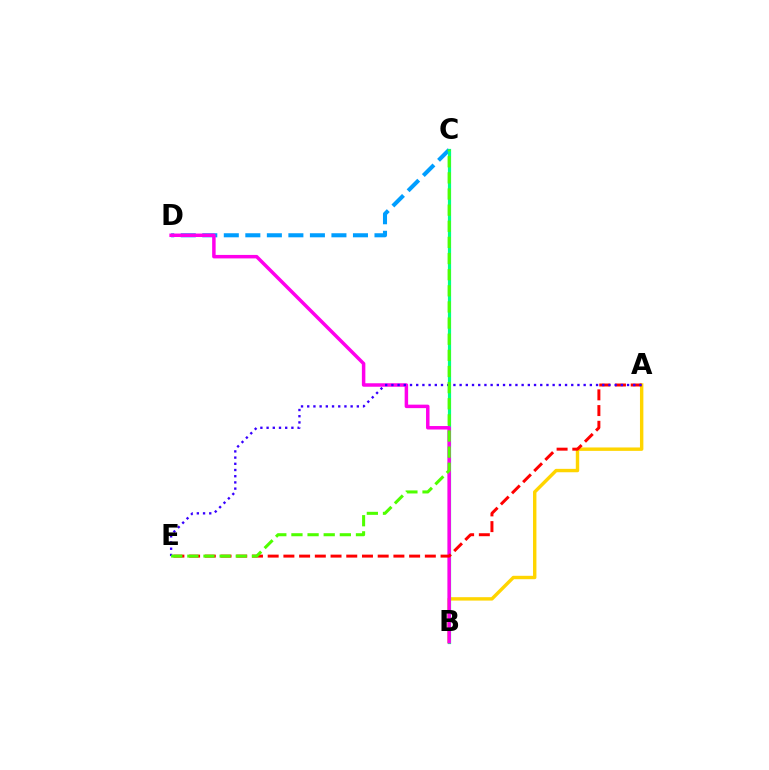{('A', 'B'): [{'color': '#ffd500', 'line_style': 'solid', 'thickness': 2.45}], ('C', 'D'): [{'color': '#009eff', 'line_style': 'dashed', 'thickness': 2.92}], ('B', 'C'): [{'color': '#00ff86', 'line_style': 'solid', 'thickness': 2.31}], ('B', 'D'): [{'color': '#ff00ed', 'line_style': 'solid', 'thickness': 2.51}], ('A', 'E'): [{'color': '#ff0000', 'line_style': 'dashed', 'thickness': 2.13}, {'color': '#3700ff', 'line_style': 'dotted', 'thickness': 1.69}], ('C', 'E'): [{'color': '#4fff00', 'line_style': 'dashed', 'thickness': 2.19}]}